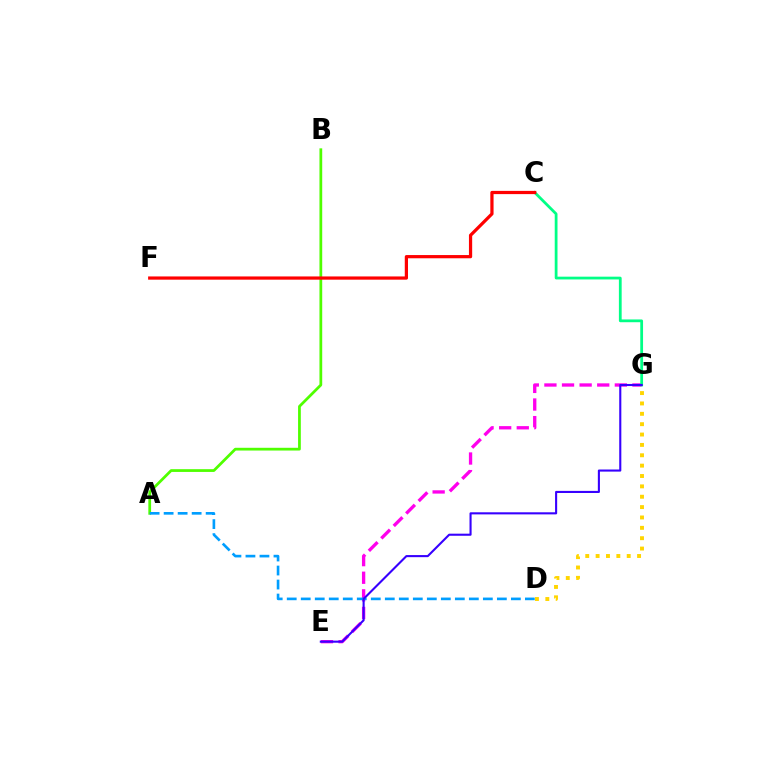{('A', 'B'): [{'color': '#4fff00', 'line_style': 'solid', 'thickness': 1.98}], ('E', 'G'): [{'color': '#ff00ed', 'line_style': 'dashed', 'thickness': 2.39}, {'color': '#3700ff', 'line_style': 'solid', 'thickness': 1.51}], ('C', 'G'): [{'color': '#00ff86', 'line_style': 'solid', 'thickness': 1.99}], ('A', 'D'): [{'color': '#009eff', 'line_style': 'dashed', 'thickness': 1.9}], ('C', 'F'): [{'color': '#ff0000', 'line_style': 'solid', 'thickness': 2.32}], ('D', 'G'): [{'color': '#ffd500', 'line_style': 'dotted', 'thickness': 2.82}]}